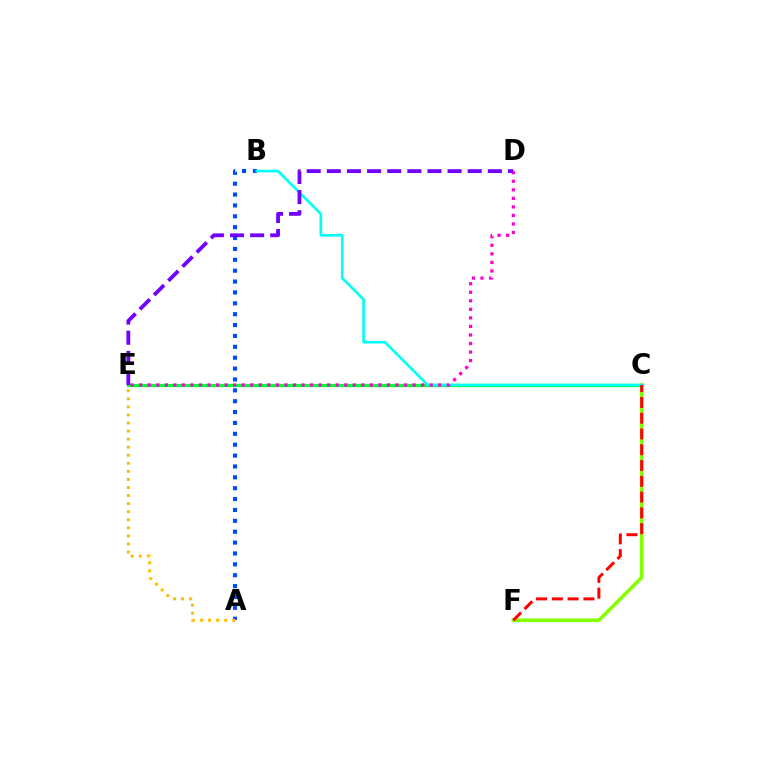{('C', 'E'): [{'color': '#00ff39', 'line_style': 'solid', 'thickness': 2.36}], ('A', 'B'): [{'color': '#004bff', 'line_style': 'dotted', 'thickness': 2.95}], ('C', 'F'): [{'color': '#84ff00', 'line_style': 'solid', 'thickness': 2.61}, {'color': '#ff0000', 'line_style': 'dashed', 'thickness': 2.14}], ('B', 'C'): [{'color': '#00fff6', 'line_style': 'solid', 'thickness': 1.89}], ('D', 'E'): [{'color': '#ff00cf', 'line_style': 'dotted', 'thickness': 2.32}, {'color': '#7200ff', 'line_style': 'dashed', 'thickness': 2.73}], ('A', 'E'): [{'color': '#ffbd00', 'line_style': 'dotted', 'thickness': 2.19}]}